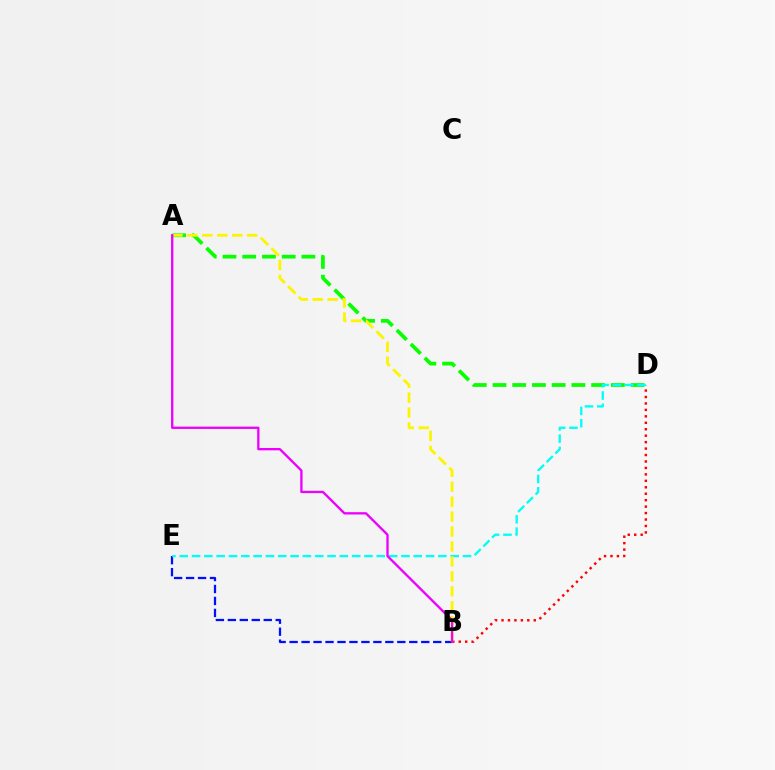{('B', 'E'): [{'color': '#0010ff', 'line_style': 'dashed', 'thickness': 1.63}], ('B', 'D'): [{'color': '#ff0000', 'line_style': 'dotted', 'thickness': 1.75}], ('A', 'D'): [{'color': '#08ff00', 'line_style': 'dashed', 'thickness': 2.68}], ('D', 'E'): [{'color': '#00fff6', 'line_style': 'dashed', 'thickness': 1.67}], ('A', 'B'): [{'color': '#fcf500', 'line_style': 'dashed', 'thickness': 2.03}, {'color': '#ee00ff', 'line_style': 'solid', 'thickness': 1.68}]}